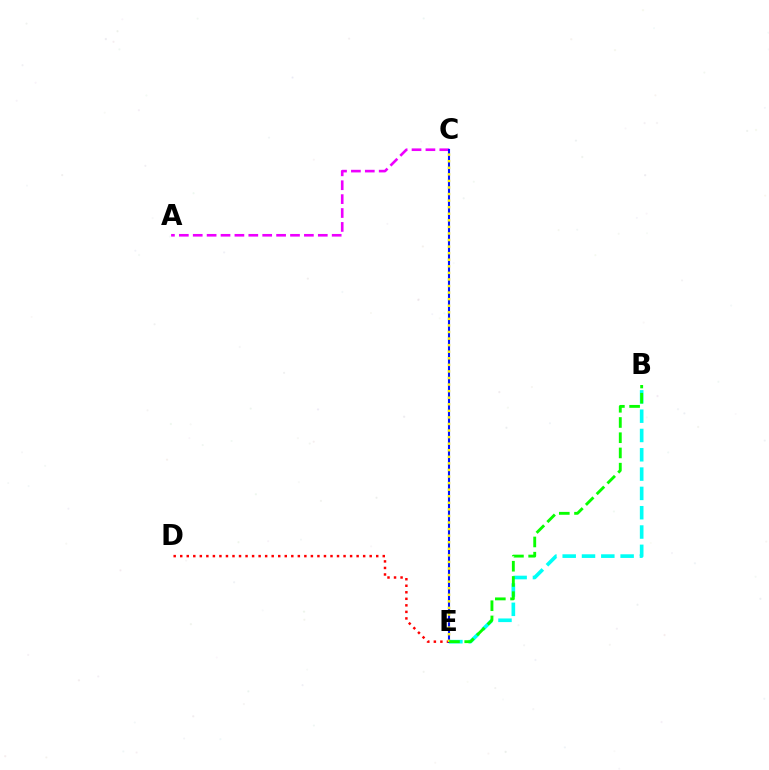{('A', 'C'): [{'color': '#ee00ff', 'line_style': 'dashed', 'thickness': 1.89}], ('D', 'E'): [{'color': '#ff0000', 'line_style': 'dotted', 'thickness': 1.78}], ('B', 'E'): [{'color': '#00fff6', 'line_style': 'dashed', 'thickness': 2.62}, {'color': '#08ff00', 'line_style': 'dashed', 'thickness': 2.07}], ('C', 'E'): [{'color': '#0010ff', 'line_style': 'solid', 'thickness': 1.51}, {'color': '#fcf500', 'line_style': 'dotted', 'thickness': 1.78}]}